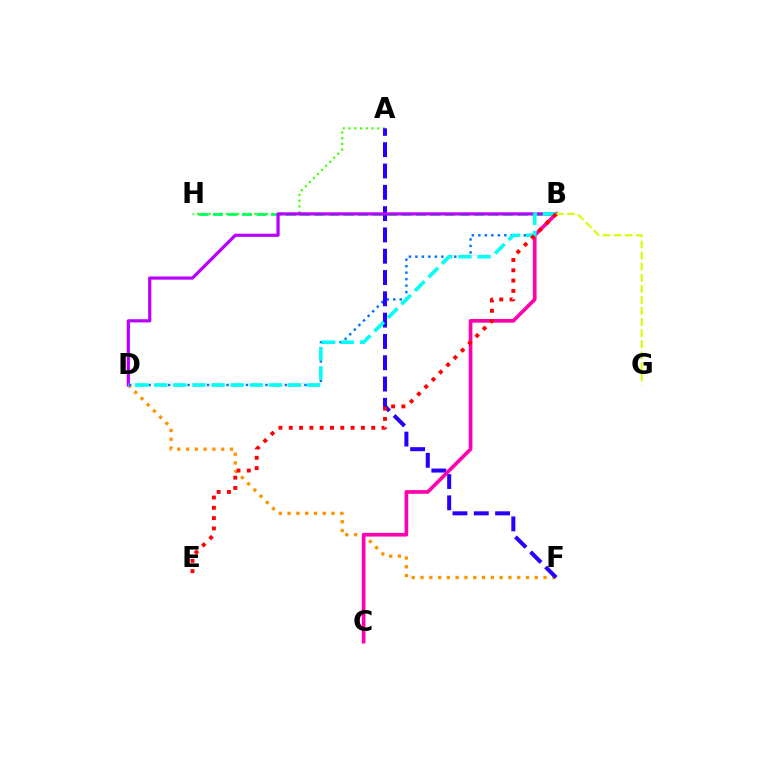{('D', 'F'): [{'color': '#ff9400', 'line_style': 'dotted', 'thickness': 2.39}], ('B', 'D'): [{'color': '#0074ff', 'line_style': 'dotted', 'thickness': 1.76}, {'color': '#b900ff', 'line_style': 'solid', 'thickness': 2.3}, {'color': '#00fff6', 'line_style': 'dashed', 'thickness': 2.6}], ('A', 'H'): [{'color': '#3dff00', 'line_style': 'dotted', 'thickness': 1.56}], ('A', 'F'): [{'color': '#2500ff', 'line_style': 'dashed', 'thickness': 2.89}], ('B', 'H'): [{'color': '#00ff5c', 'line_style': 'dashed', 'thickness': 1.97}], ('B', 'C'): [{'color': '#ff00ac', 'line_style': 'solid', 'thickness': 2.64}], ('B', 'G'): [{'color': '#d1ff00', 'line_style': 'dashed', 'thickness': 1.51}], ('B', 'E'): [{'color': '#ff0000', 'line_style': 'dotted', 'thickness': 2.8}]}